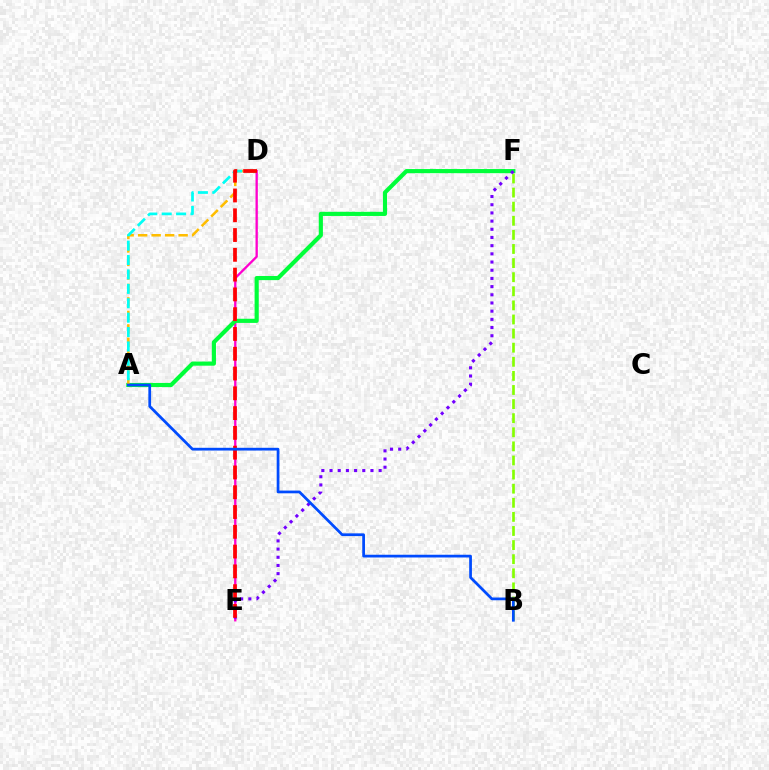{('D', 'E'): [{'color': '#ff00cf', 'line_style': 'solid', 'thickness': 1.67}, {'color': '#ff0000', 'line_style': 'dashed', 'thickness': 2.69}], ('A', 'F'): [{'color': '#00ff39', 'line_style': 'solid', 'thickness': 2.99}], ('A', 'D'): [{'color': '#ffbd00', 'line_style': 'dashed', 'thickness': 1.83}, {'color': '#00fff6', 'line_style': 'dashed', 'thickness': 1.96}], ('B', 'F'): [{'color': '#84ff00', 'line_style': 'dashed', 'thickness': 1.92}], ('E', 'F'): [{'color': '#7200ff', 'line_style': 'dotted', 'thickness': 2.22}], ('A', 'B'): [{'color': '#004bff', 'line_style': 'solid', 'thickness': 1.97}]}